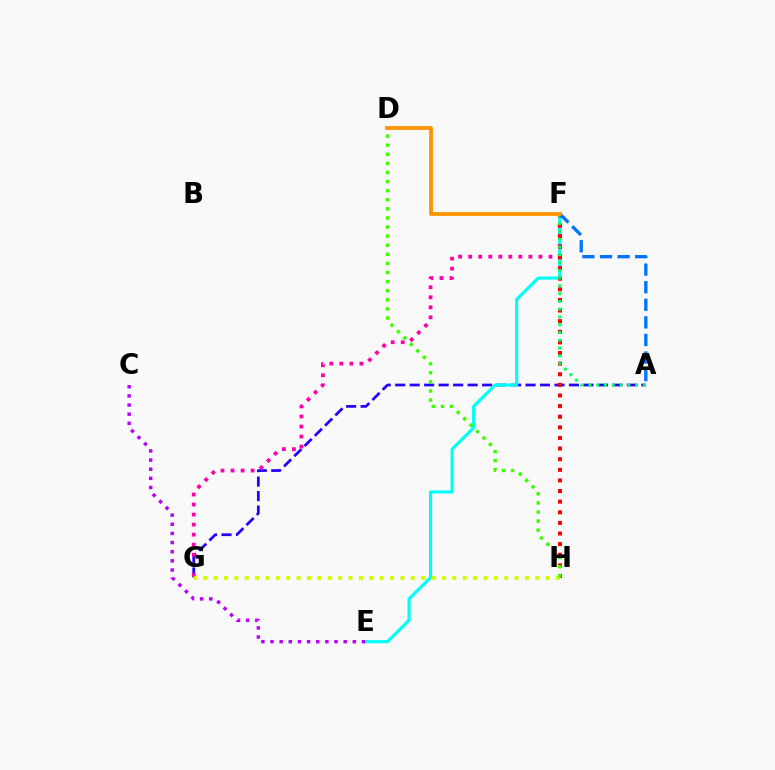{('A', 'G'): [{'color': '#2500ff', 'line_style': 'dashed', 'thickness': 1.97}], ('E', 'F'): [{'color': '#00fff6', 'line_style': 'solid', 'thickness': 2.25}], ('F', 'G'): [{'color': '#ff00ac', 'line_style': 'dotted', 'thickness': 2.73}], ('F', 'H'): [{'color': '#ff0000', 'line_style': 'dotted', 'thickness': 2.88}], ('C', 'E'): [{'color': '#b900ff', 'line_style': 'dotted', 'thickness': 2.48}], ('A', 'F'): [{'color': '#00ff5c', 'line_style': 'dotted', 'thickness': 2.11}, {'color': '#0074ff', 'line_style': 'dashed', 'thickness': 2.39}], ('G', 'H'): [{'color': '#d1ff00', 'line_style': 'dotted', 'thickness': 2.82}], ('D', 'H'): [{'color': '#3dff00', 'line_style': 'dotted', 'thickness': 2.47}], ('D', 'F'): [{'color': '#ff9400', 'line_style': 'solid', 'thickness': 2.73}]}